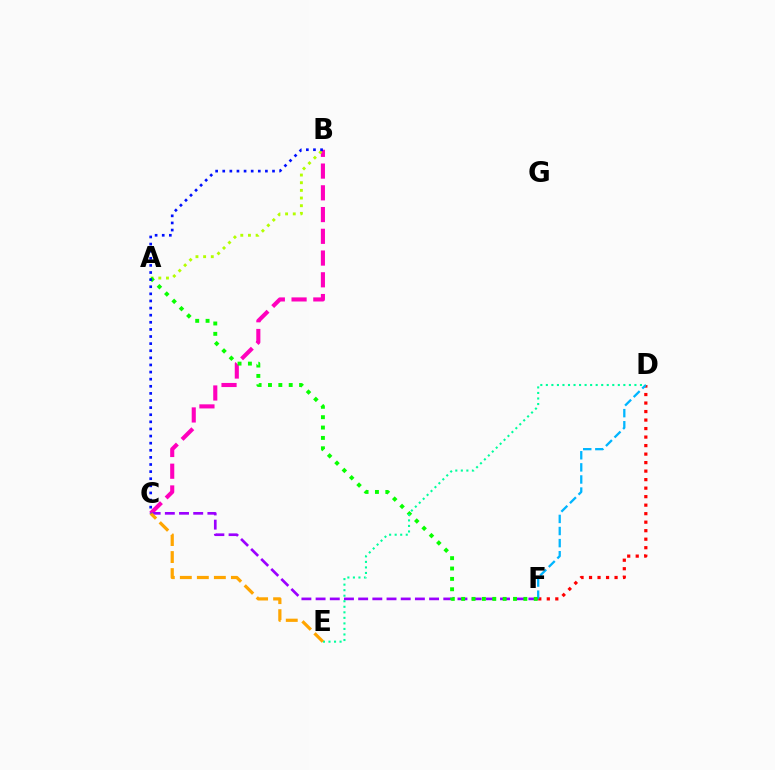{('D', 'F'): [{'color': '#ff0000', 'line_style': 'dotted', 'thickness': 2.31}, {'color': '#00b5ff', 'line_style': 'dashed', 'thickness': 1.64}], ('B', 'C'): [{'color': '#ff00bd', 'line_style': 'dashed', 'thickness': 2.95}, {'color': '#0010ff', 'line_style': 'dotted', 'thickness': 1.93}], ('C', 'F'): [{'color': '#9b00ff', 'line_style': 'dashed', 'thickness': 1.93}], ('A', 'B'): [{'color': '#b3ff00', 'line_style': 'dotted', 'thickness': 2.08}], ('A', 'F'): [{'color': '#08ff00', 'line_style': 'dotted', 'thickness': 2.82}], ('D', 'E'): [{'color': '#00ff9d', 'line_style': 'dotted', 'thickness': 1.5}], ('C', 'E'): [{'color': '#ffa500', 'line_style': 'dashed', 'thickness': 2.31}]}